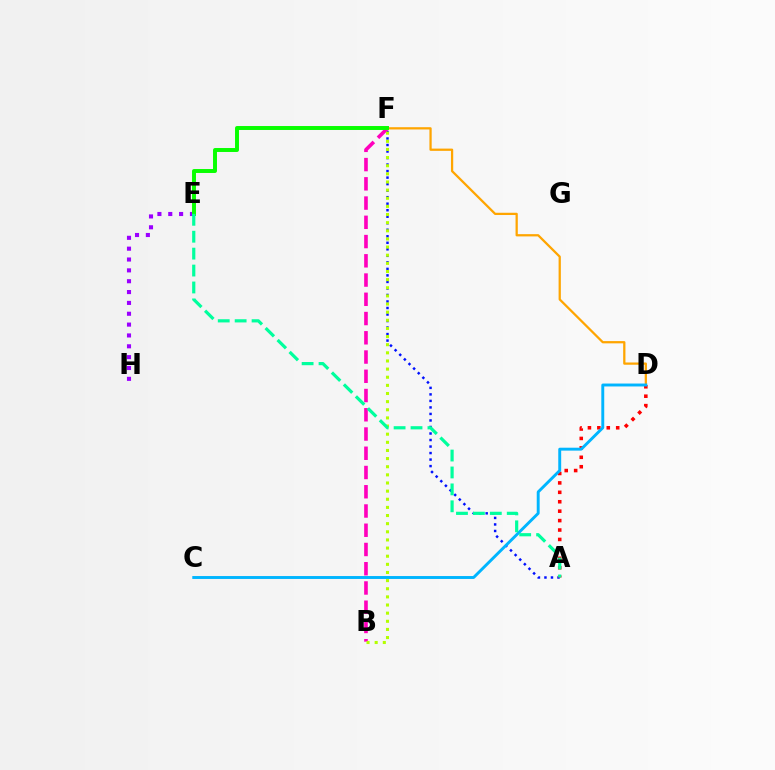{('E', 'H'): [{'color': '#9b00ff', 'line_style': 'dotted', 'thickness': 2.95}], ('A', 'F'): [{'color': '#0010ff', 'line_style': 'dotted', 'thickness': 1.77}], ('D', 'F'): [{'color': '#ffa500', 'line_style': 'solid', 'thickness': 1.62}], ('B', 'F'): [{'color': '#ff00bd', 'line_style': 'dashed', 'thickness': 2.61}, {'color': '#b3ff00', 'line_style': 'dotted', 'thickness': 2.21}], ('A', 'D'): [{'color': '#ff0000', 'line_style': 'dotted', 'thickness': 2.56}], ('C', 'D'): [{'color': '#00b5ff', 'line_style': 'solid', 'thickness': 2.1}], ('E', 'F'): [{'color': '#08ff00', 'line_style': 'solid', 'thickness': 2.84}], ('A', 'E'): [{'color': '#00ff9d', 'line_style': 'dashed', 'thickness': 2.3}]}